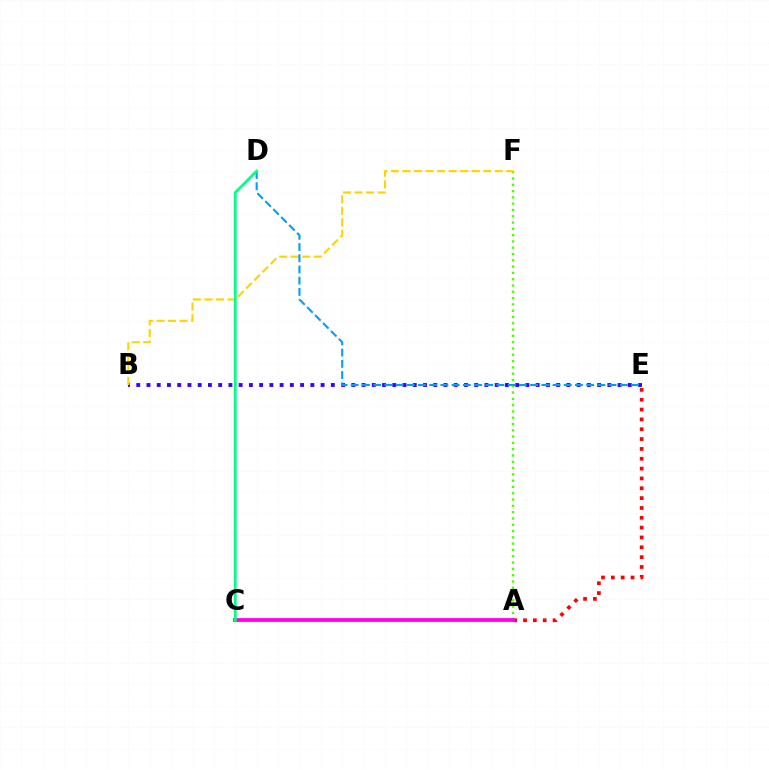{('A', 'F'): [{'color': '#4fff00', 'line_style': 'dotted', 'thickness': 1.71}], ('A', 'E'): [{'color': '#ff0000', 'line_style': 'dotted', 'thickness': 2.67}], ('B', 'E'): [{'color': '#3700ff', 'line_style': 'dotted', 'thickness': 2.78}], ('B', 'F'): [{'color': '#ffd500', 'line_style': 'dashed', 'thickness': 1.57}], ('A', 'C'): [{'color': '#ff00ed', 'line_style': 'solid', 'thickness': 2.72}], ('D', 'E'): [{'color': '#009eff', 'line_style': 'dashed', 'thickness': 1.52}], ('C', 'D'): [{'color': '#00ff86', 'line_style': 'solid', 'thickness': 1.95}]}